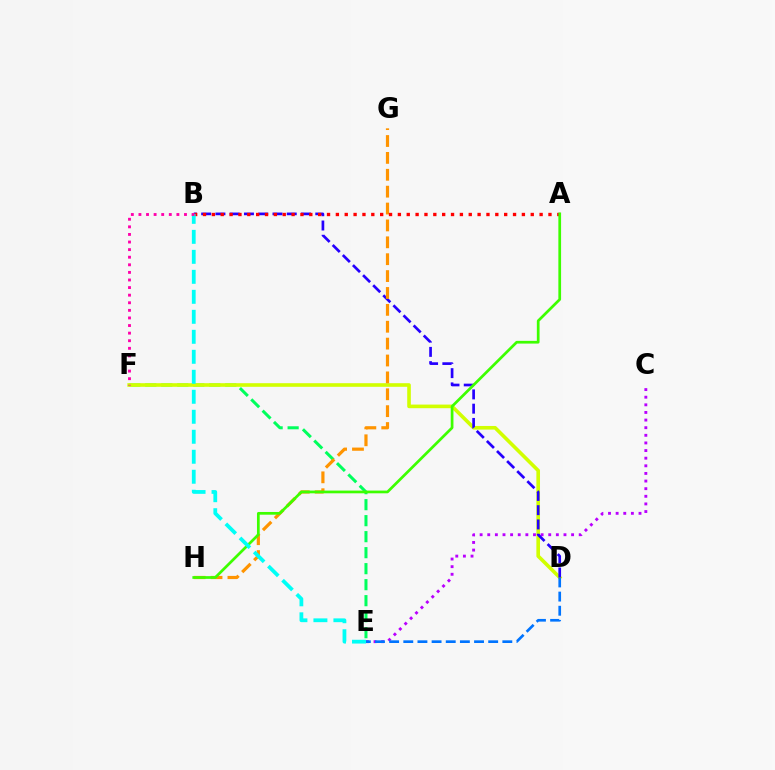{('E', 'F'): [{'color': '#00ff5c', 'line_style': 'dashed', 'thickness': 2.17}], ('D', 'F'): [{'color': '#d1ff00', 'line_style': 'solid', 'thickness': 2.61}], ('C', 'E'): [{'color': '#b900ff', 'line_style': 'dotted', 'thickness': 2.07}], ('D', 'E'): [{'color': '#0074ff', 'line_style': 'dashed', 'thickness': 1.92}], ('B', 'D'): [{'color': '#2500ff', 'line_style': 'dashed', 'thickness': 1.94}], ('G', 'H'): [{'color': '#ff9400', 'line_style': 'dashed', 'thickness': 2.29}], ('A', 'B'): [{'color': '#ff0000', 'line_style': 'dotted', 'thickness': 2.41}], ('A', 'H'): [{'color': '#3dff00', 'line_style': 'solid', 'thickness': 1.96}], ('B', 'E'): [{'color': '#00fff6', 'line_style': 'dashed', 'thickness': 2.72}], ('B', 'F'): [{'color': '#ff00ac', 'line_style': 'dotted', 'thickness': 2.06}]}